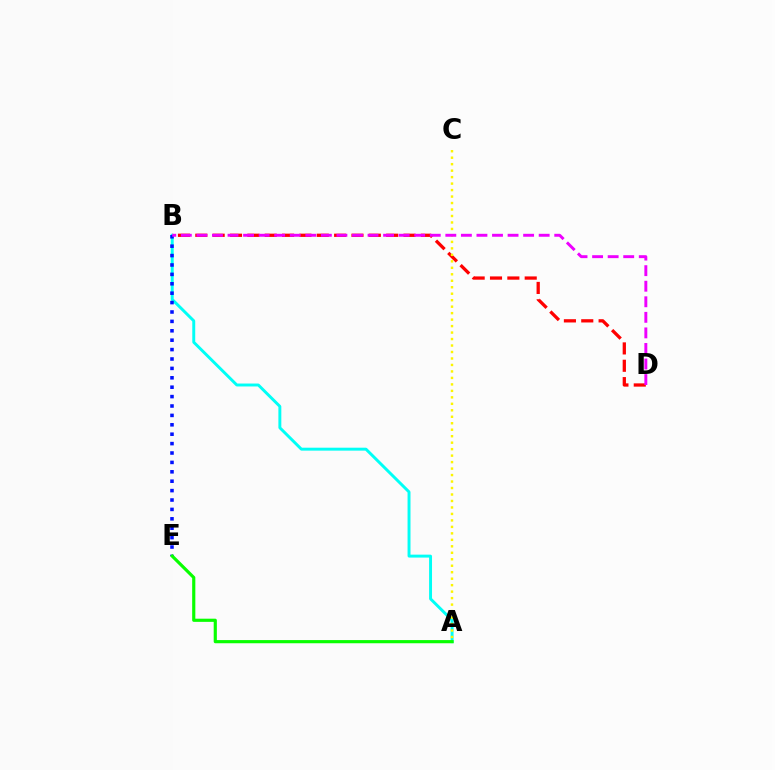{('B', 'D'): [{'color': '#ff0000', 'line_style': 'dashed', 'thickness': 2.36}, {'color': '#ee00ff', 'line_style': 'dashed', 'thickness': 2.11}], ('A', 'B'): [{'color': '#00fff6', 'line_style': 'solid', 'thickness': 2.11}], ('A', 'C'): [{'color': '#fcf500', 'line_style': 'dotted', 'thickness': 1.76}], ('B', 'E'): [{'color': '#0010ff', 'line_style': 'dotted', 'thickness': 2.55}], ('A', 'E'): [{'color': '#08ff00', 'line_style': 'solid', 'thickness': 2.28}]}